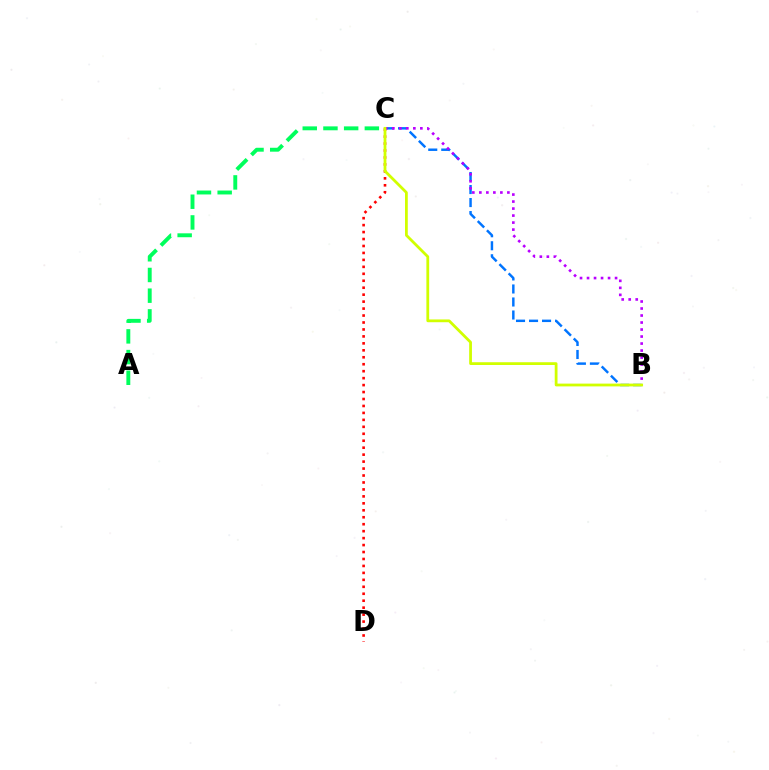{('C', 'D'): [{'color': '#ff0000', 'line_style': 'dotted', 'thickness': 1.89}], ('B', 'C'): [{'color': '#0074ff', 'line_style': 'dashed', 'thickness': 1.77}, {'color': '#b900ff', 'line_style': 'dotted', 'thickness': 1.9}, {'color': '#d1ff00', 'line_style': 'solid', 'thickness': 2.0}], ('A', 'C'): [{'color': '#00ff5c', 'line_style': 'dashed', 'thickness': 2.81}]}